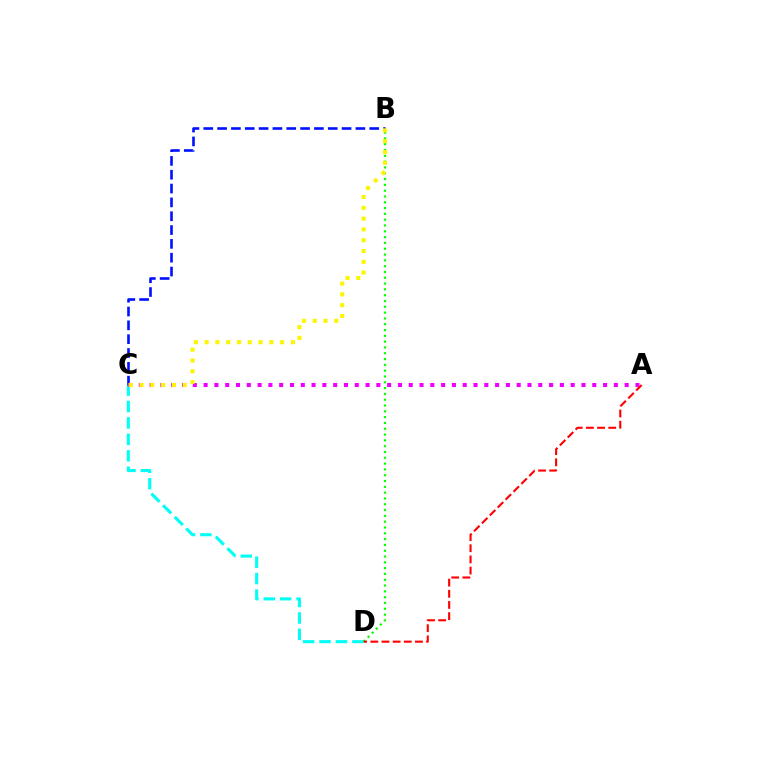{('C', 'D'): [{'color': '#00fff6', 'line_style': 'dashed', 'thickness': 2.23}], ('B', 'C'): [{'color': '#0010ff', 'line_style': 'dashed', 'thickness': 1.88}, {'color': '#fcf500', 'line_style': 'dotted', 'thickness': 2.93}], ('B', 'D'): [{'color': '#08ff00', 'line_style': 'dotted', 'thickness': 1.58}], ('A', 'C'): [{'color': '#ee00ff', 'line_style': 'dotted', 'thickness': 2.93}], ('A', 'D'): [{'color': '#ff0000', 'line_style': 'dashed', 'thickness': 1.52}]}